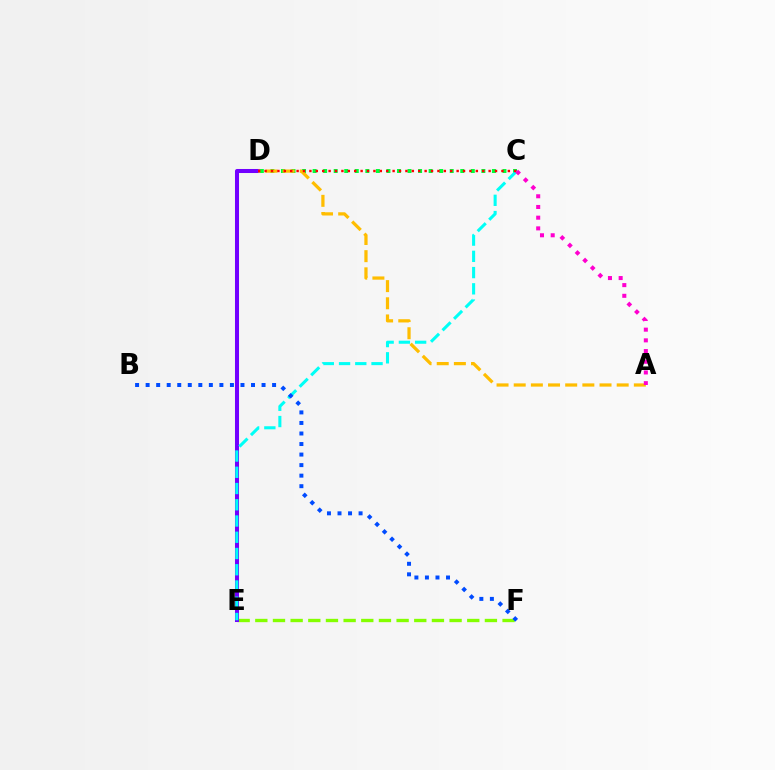{('E', 'F'): [{'color': '#84ff00', 'line_style': 'dashed', 'thickness': 2.4}], ('C', 'D'): [{'color': '#00ff39', 'line_style': 'dotted', 'thickness': 2.87}, {'color': '#ff0000', 'line_style': 'dotted', 'thickness': 1.74}], ('D', 'E'): [{'color': '#7200ff', 'line_style': 'solid', 'thickness': 2.9}], ('C', 'E'): [{'color': '#00fff6', 'line_style': 'dashed', 'thickness': 2.21}], ('B', 'F'): [{'color': '#004bff', 'line_style': 'dotted', 'thickness': 2.86}], ('A', 'D'): [{'color': '#ffbd00', 'line_style': 'dashed', 'thickness': 2.33}], ('A', 'C'): [{'color': '#ff00cf', 'line_style': 'dotted', 'thickness': 2.91}]}